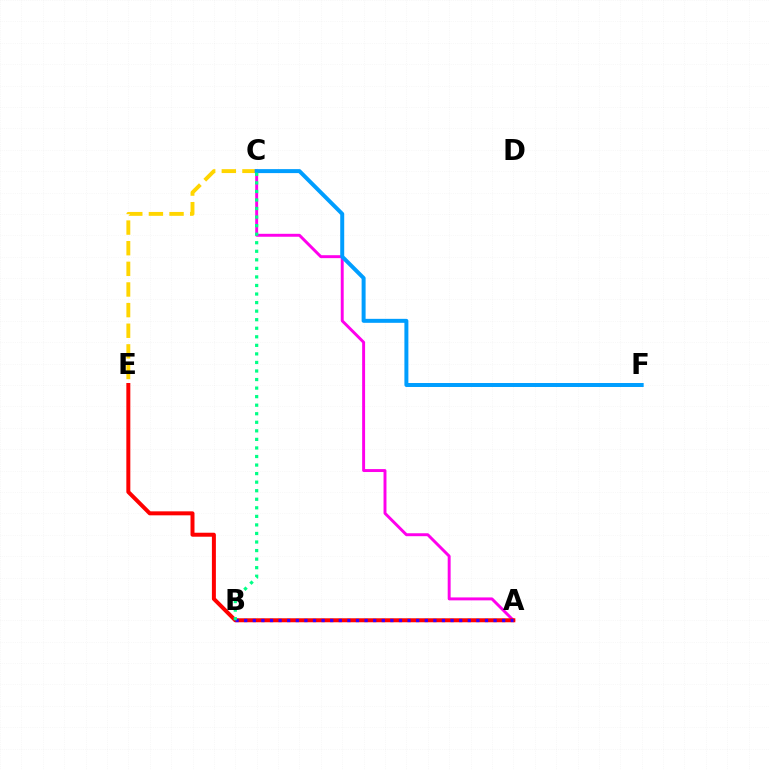{('C', 'E'): [{'color': '#ffd500', 'line_style': 'dashed', 'thickness': 2.8}], ('A', 'B'): [{'color': '#4fff00', 'line_style': 'solid', 'thickness': 1.52}, {'color': '#3700ff', 'line_style': 'dotted', 'thickness': 2.34}], ('A', 'C'): [{'color': '#ff00ed', 'line_style': 'solid', 'thickness': 2.12}], ('C', 'F'): [{'color': '#009eff', 'line_style': 'solid', 'thickness': 2.86}], ('A', 'E'): [{'color': '#ff0000', 'line_style': 'solid', 'thickness': 2.87}], ('B', 'C'): [{'color': '#00ff86', 'line_style': 'dotted', 'thickness': 2.32}]}